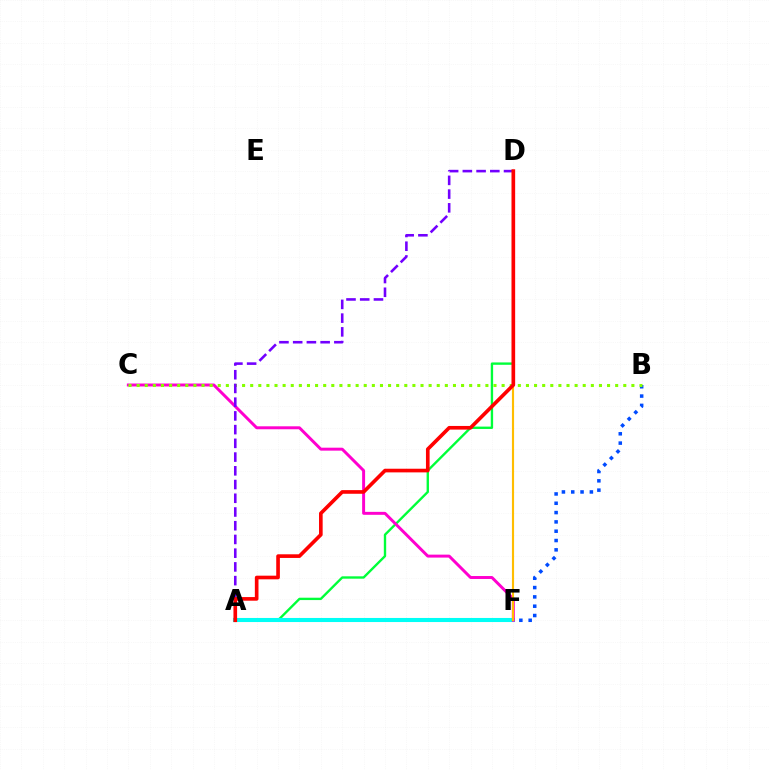{('B', 'F'): [{'color': '#004bff', 'line_style': 'dotted', 'thickness': 2.53}], ('A', 'D'): [{'color': '#00ff39', 'line_style': 'solid', 'thickness': 1.7}, {'color': '#7200ff', 'line_style': 'dashed', 'thickness': 1.86}, {'color': '#ff0000', 'line_style': 'solid', 'thickness': 2.63}], ('A', 'F'): [{'color': '#00fff6', 'line_style': 'solid', 'thickness': 2.93}], ('C', 'F'): [{'color': '#ff00cf', 'line_style': 'solid', 'thickness': 2.13}], ('B', 'C'): [{'color': '#84ff00', 'line_style': 'dotted', 'thickness': 2.2}], ('D', 'F'): [{'color': '#ffbd00', 'line_style': 'solid', 'thickness': 1.55}]}